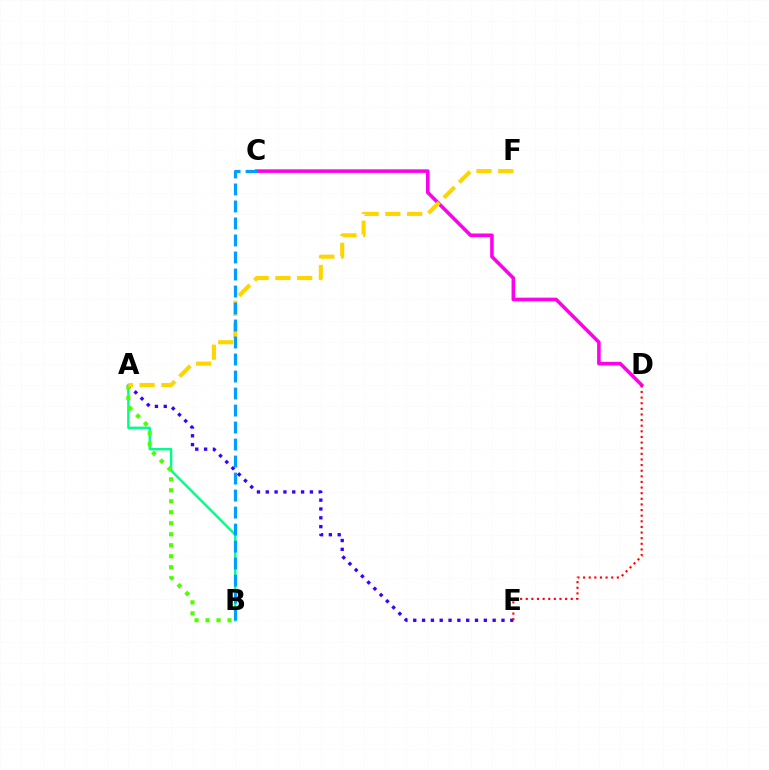{('A', 'B'): [{'color': '#00ff86', 'line_style': 'solid', 'thickness': 1.72}, {'color': '#4fff00', 'line_style': 'dotted', 'thickness': 2.99}], ('C', 'D'): [{'color': '#ff00ed', 'line_style': 'solid', 'thickness': 2.57}], ('A', 'E'): [{'color': '#3700ff', 'line_style': 'dotted', 'thickness': 2.4}], ('D', 'E'): [{'color': '#ff0000', 'line_style': 'dotted', 'thickness': 1.53}], ('A', 'F'): [{'color': '#ffd500', 'line_style': 'dashed', 'thickness': 2.96}], ('B', 'C'): [{'color': '#009eff', 'line_style': 'dashed', 'thickness': 2.31}]}